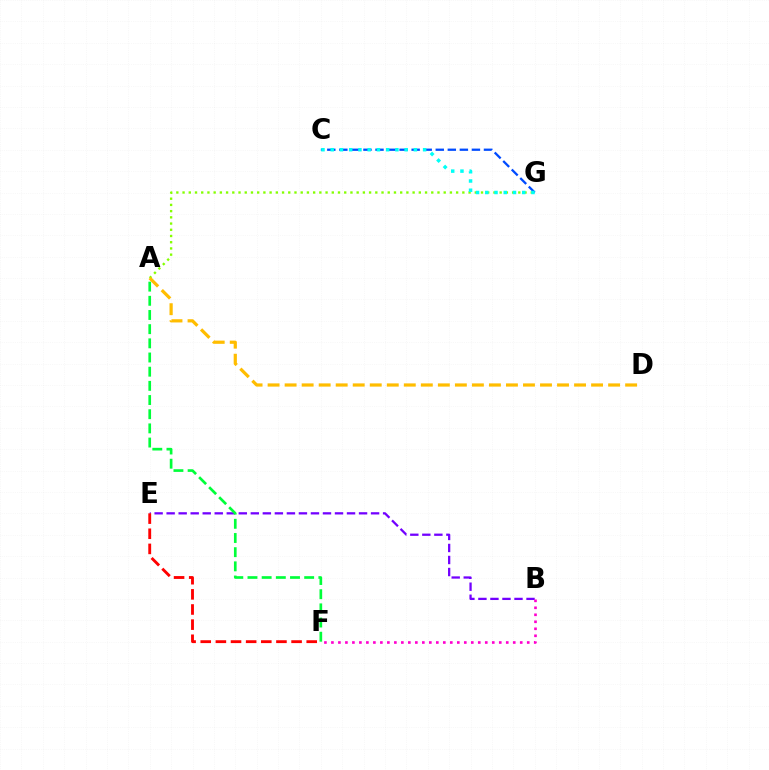{('B', 'E'): [{'color': '#7200ff', 'line_style': 'dashed', 'thickness': 1.63}], ('A', 'F'): [{'color': '#00ff39', 'line_style': 'dashed', 'thickness': 1.93}], ('A', 'G'): [{'color': '#84ff00', 'line_style': 'dotted', 'thickness': 1.69}], ('B', 'F'): [{'color': '#ff00cf', 'line_style': 'dotted', 'thickness': 1.9}], ('C', 'G'): [{'color': '#004bff', 'line_style': 'dashed', 'thickness': 1.64}, {'color': '#00fff6', 'line_style': 'dotted', 'thickness': 2.51}], ('A', 'D'): [{'color': '#ffbd00', 'line_style': 'dashed', 'thickness': 2.31}], ('E', 'F'): [{'color': '#ff0000', 'line_style': 'dashed', 'thickness': 2.06}]}